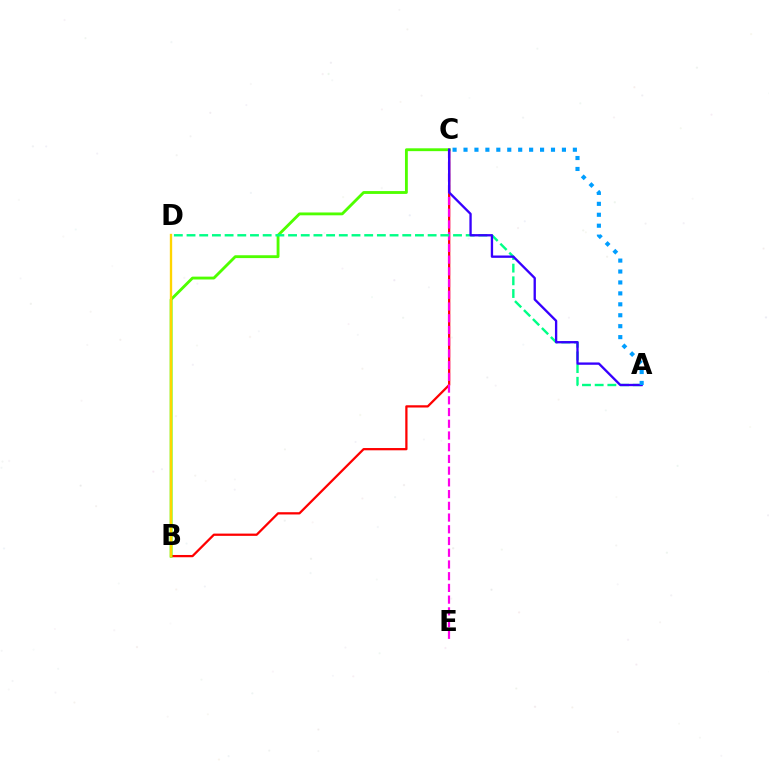{('B', 'C'): [{'color': '#ff0000', 'line_style': 'solid', 'thickness': 1.63}, {'color': '#4fff00', 'line_style': 'solid', 'thickness': 2.05}], ('C', 'E'): [{'color': '#ff00ed', 'line_style': 'dashed', 'thickness': 1.59}], ('A', 'D'): [{'color': '#00ff86', 'line_style': 'dashed', 'thickness': 1.72}], ('B', 'D'): [{'color': '#ffd500', 'line_style': 'solid', 'thickness': 1.69}], ('A', 'C'): [{'color': '#3700ff', 'line_style': 'solid', 'thickness': 1.68}, {'color': '#009eff', 'line_style': 'dotted', 'thickness': 2.97}]}